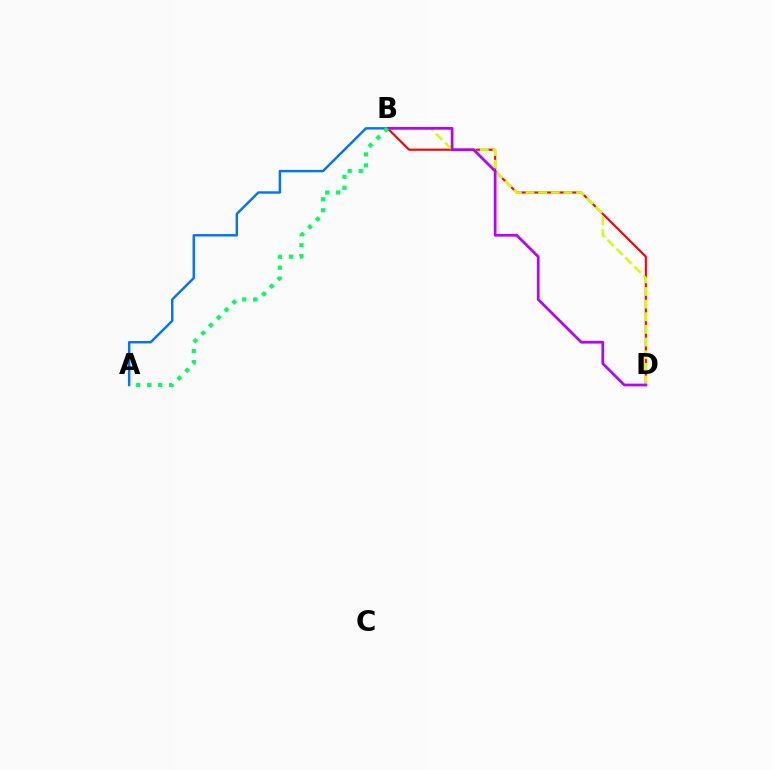{('B', 'D'): [{'color': '#ff0000', 'line_style': 'solid', 'thickness': 1.52}, {'color': '#d1ff00', 'line_style': 'dashed', 'thickness': 1.72}, {'color': '#b900ff', 'line_style': 'solid', 'thickness': 1.96}], ('A', 'B'): [{'color': '#0074ff', 'line_style': 'solid', 'thickness': 1.75}, {'color': '#00ff5c', 'line_style': 'dotted', 'thickness': 2.99}]}